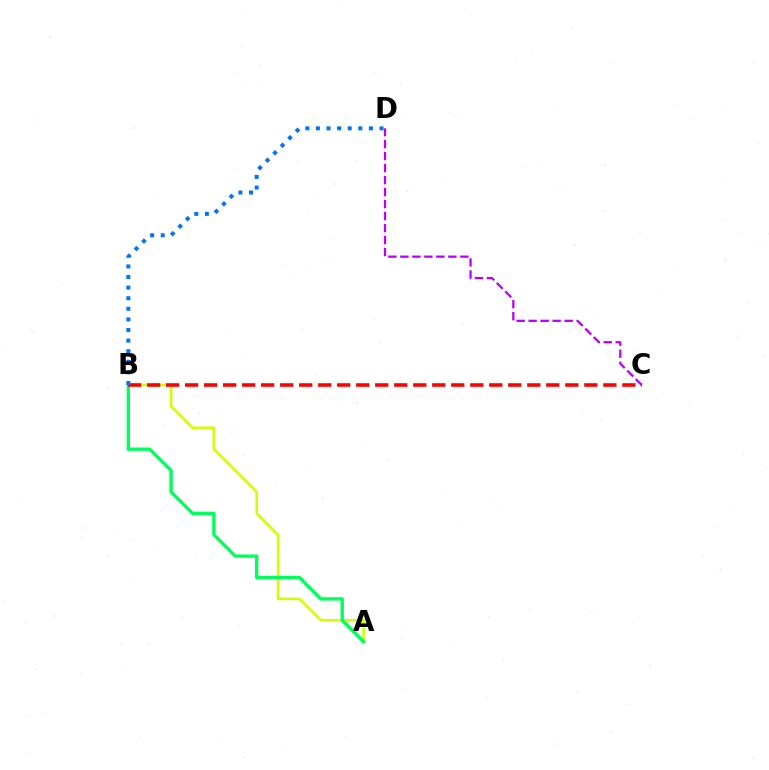{('A', 'B'): [{'color': '#d1ff00', 'line_style': 'solid', 'thickness': 1.87}, {'color': '#00ff5c', 'line_style': 'solid', 'thickness': 2.41}], ('C', 'D'): [{'color': '#b900ff', 'line_style': 'dashed', 'thickness': 1.63}], ('B', 'C'): [{'color': '#ff0000', 'line_style': 'dashed', 'thickness': 2.58}], ('B', 'D'): [{'color': '#0074ff', 'line_style': 'dotted', 'thickness': 2.88}]}